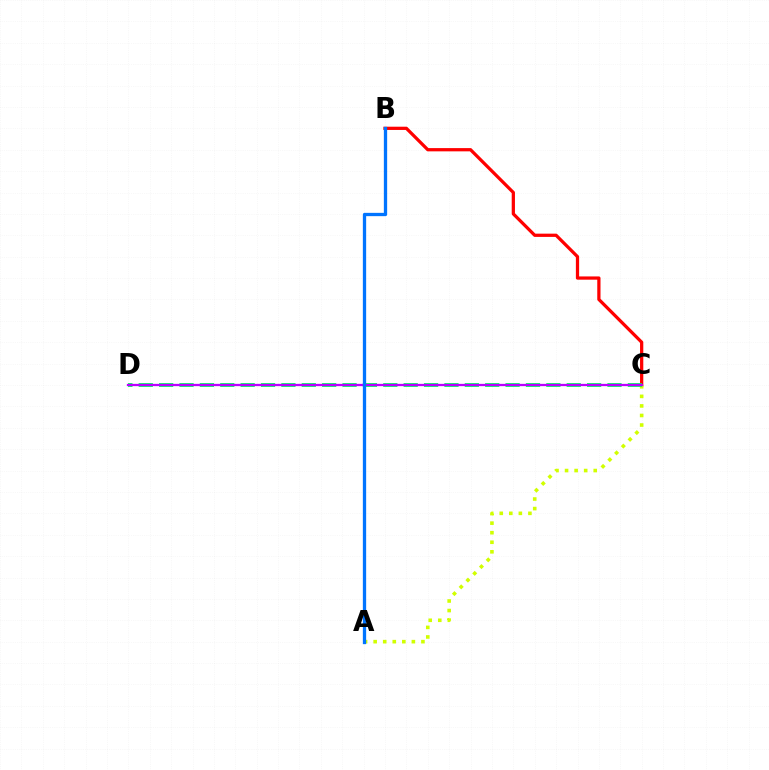{('B', 'C'): [{'color': '#ff0000', 'line_style': 'solid', 'thickness': 2.34}], ('A', 'C'): [{'color': '#d1ff00', 'line_style': 'dotted', 'thickness': 2.6}], ('C', 'D'): [{'color': '#00ff5c', 'line_style': 'dashed', 'thickness': 2.77}, {'color': '#b900ff', 'line_style': 'solid', 'thickness': 1.64}], ('A', 'B'): [{'color': '#0074ff', 'line_style': 'solid', 'thickness': 2.38}]}